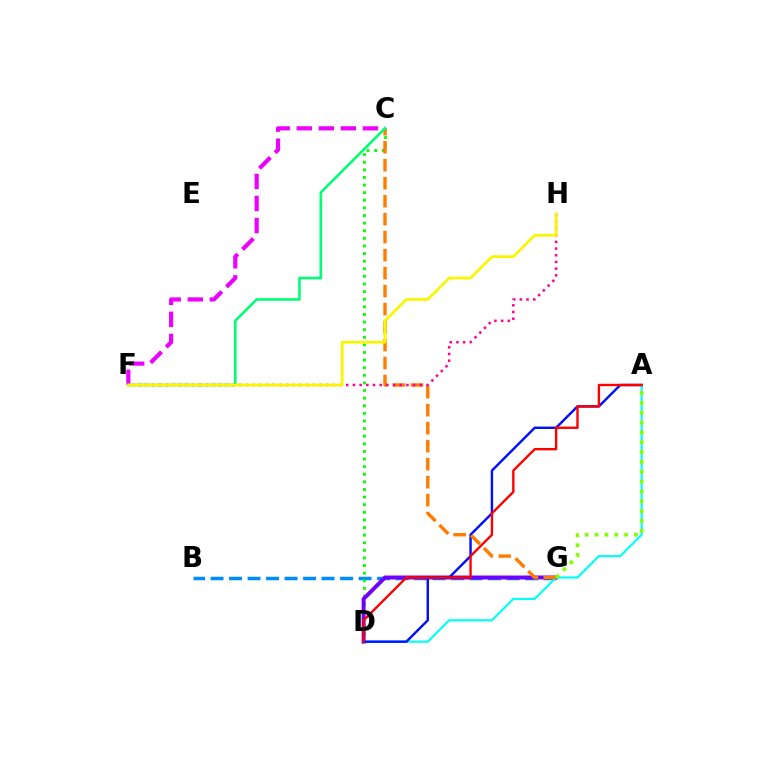{('C', 'F'): [{'color': '#ee00ff', 'line_style': 'dashed', 'thickness': 3.0}, {'color': '#00ff74', 'line_style': 'solid', 'thickness': 1.89}], ('B', 'G'): [{'color': '#008cff', 'line_style': 'dashed', 'thickness': 2.51}], ('C', 'D'): [{'color': '#08ff00', 'line_style': 'dotted', 'thickness': 2.07}], ('D', 'G'): [{'color': '#7200ff', 'line_style': 'solid', 'thickness': 2.85}], ('A', 'D'): [{'color': '#00fff6', 'line_style': 'solid', 'thickness': 1.56}, {'color': '#0010ff', 'line_style': 'solid', 'thickness': 1.75}, {'color': '#ff0000', 'line_style': 'solid', 'thickness': 1.71}], ('C', 'G'): [{'color': '#ff7c00', 'line_style': 'dashed', 'thickness': 2.44}], ('F', 'H'): [{'color': '#ff0094', 'line_style': 'dotted', 'thickness': 1.82}, {'color': '#fcf500', 'line_style': 'solid', 'thickness': 1.97}], ('A', 'G'): [{'color': '#84ff00', 'line_style': 'dotted', 'thickness': 2.67}]}